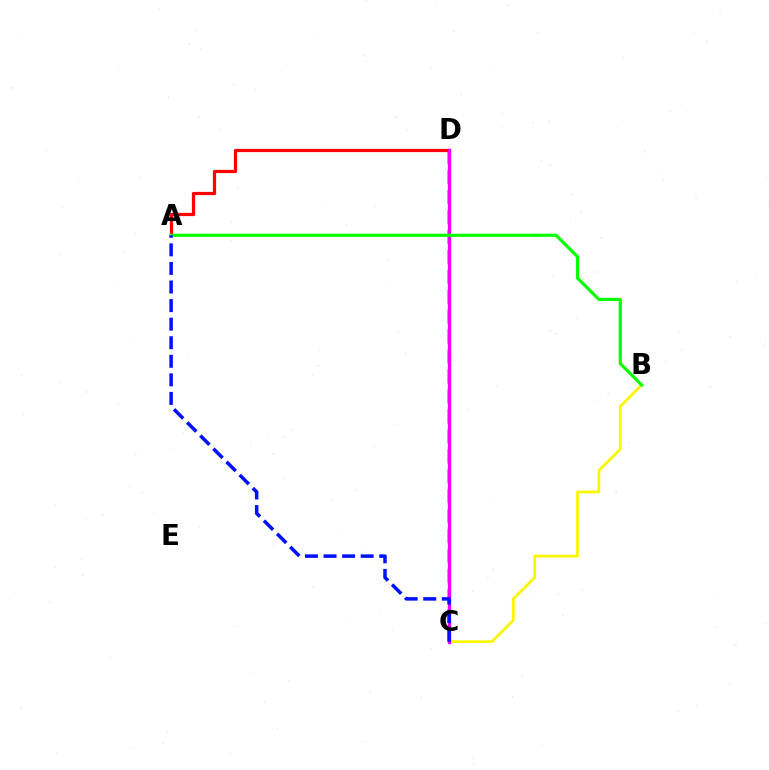{('C', 'D'): [{'color': '#00fff6', 'line_style': 'dashed', 'thickness': 2.71}, {'color': '#ee00ff', 'line_style': 'solid', 'thickness': 2.4}], ('B', 'C'): [{'color': '#fcf500', 'line_style': 'solid', 'thickness': 2.0}], ('A', 'D'): [{'color': '#ff0000', 'line_style': 'solid', 'thickness': 2.32}], ('A', 'B'): [{'color': '#08ff00', 'line_style': 'solid', 'thickness': 2.27}], ('A', 'C'): [{'color': '#0010ff', 'line_style': 'dashed', 'thickness': 2.52}]}